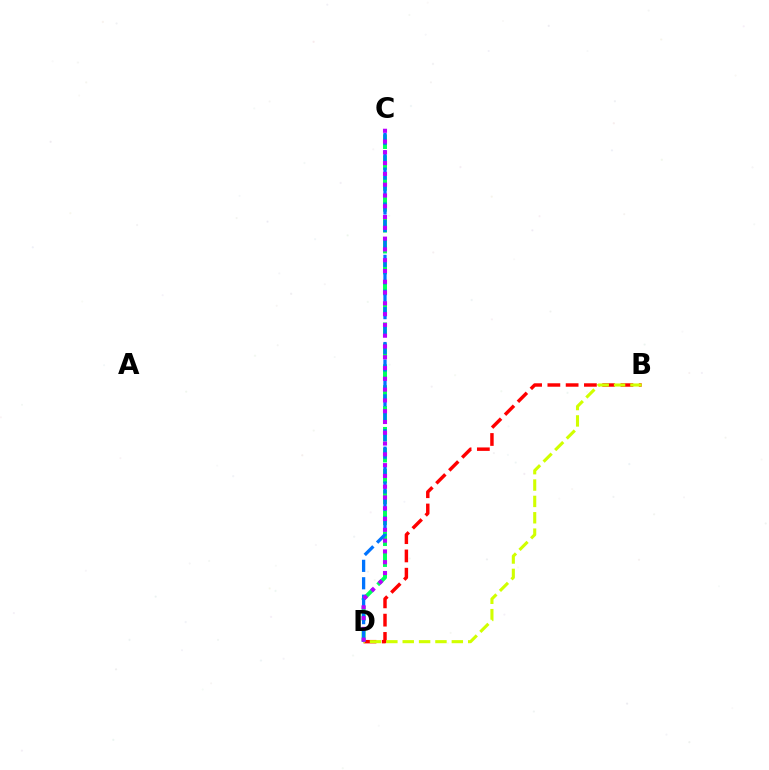{('B', 'D'): [{'color': '#ff0000', 'line_style': 'dashed', 'thickness': 2.48}, {'color': '#d1ff00', 'line_style': 'dashed', 'thickness': 2.22}], ('C', 'D'): [{'color': '#00ff5c', 'line_style': 'dashed', 'thickness': 2.84}, {'color': '#0074ff', 'line_style': 'dashed', 'thickness': 2.37}, {'color': '#b900ff', 'line_style': 'dotted', 'thickness': 2.93}]}